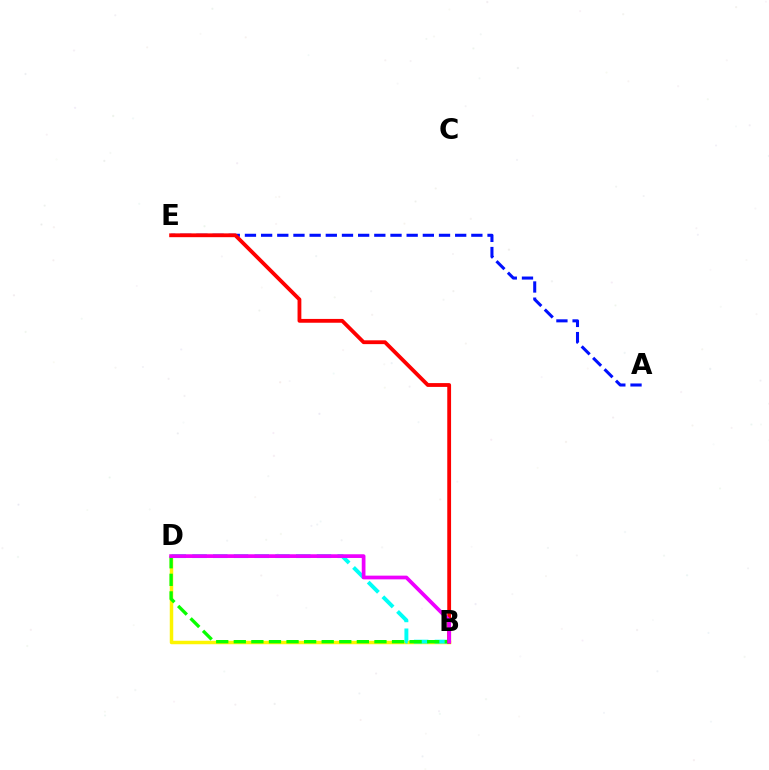{('B', 'D'): [{'color': '#fcf500', 'line_style': 'solid', 'thickness': 2.51}, {'color': '#00fff6', 'line_style': 'dashed', 'thickness': 2.82}, {'color': '#08ff00', 'line_style': 'dashed', 'thickness': 2.39}, {'color': '#ee00ff', 'line_style': 'solid', 'thickness': 2.68}], ('A', 'E'): [{'color': '#0010ff', 'line_style': 'dashed', 'thickness': 2.2}], ('B', 'E'): [{'color': '#ff0000', 'line_style': 'solid', 'thickness': 2.74}]}